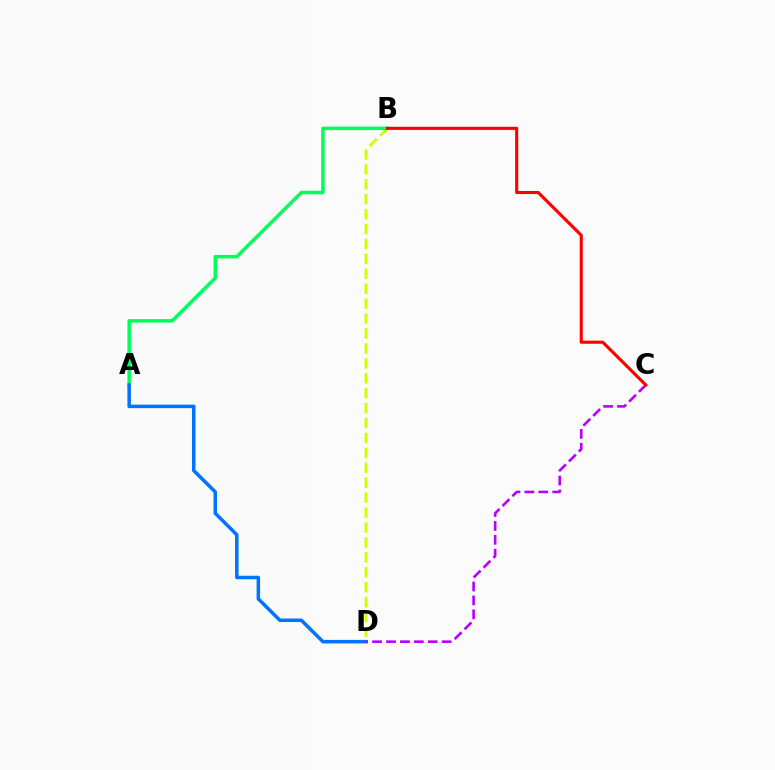{('B', 'D'): [{'color': '#d1ff00', 'line_style': 'dashed', 'thickness': 2.03}], ('A', 'B'): [{'color': '#00ff5c', 'line_style': 'solid', 'thickness': 2.51}], ('A', 'D'): [{'color': '#0074ff', 'line_style': 'solid', 'thickness': 2.53}], ('C', 'D'): [{'color': '#b900ff', 'line_style': 'dashed', 'thickness': 1.89}], ('B', 'C'): [{'color': '#ff0000', 'line_style': 'solid', 'thickness': 2.24}]}